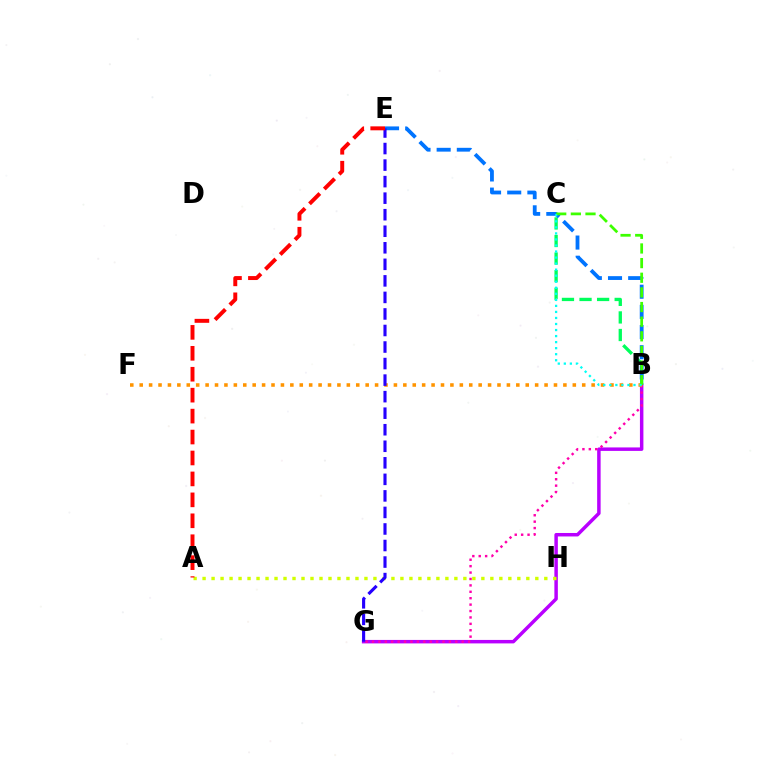{('B', 'G'): [{'color': '#b900ff', 'line_style': 'solid', 'thickness': 2.5}, {'color': '#ff00ac', 'line_style': 'dotted', 'thickness': 1.74}], ('B', 'C'): [{'color': '#00ff5c', 'line_style': 'dashed', 'thickness': 2.39}, {'color': '#3dff00', 'line_style': 'dashed', 'thickness': 1.99}, {'color': '#00fff6', 'line_style': 'dotted', 'thickness': 1.64}], ('B', 'E'): [{'color': '#0074ff', 'line_style': 'dashed', 'thickness': 2.74}], ('B', 'F'): [{'color': '#ff9400', 'line_style': 'dotted', 'thickness': 2.56}], ('A', 'H'): [{'color': '#d1ff00', 'line_style': 'dotted', 'thickness': 2.44}], ('E', 'G'): [{'color': '#2500ff', 'line_style': 'dashed', 'thickness': 2.25}], ('A', 'E'): [{'color': '#ff0000', 'line_style': 'dashed', 'thickness': 2.84}]}